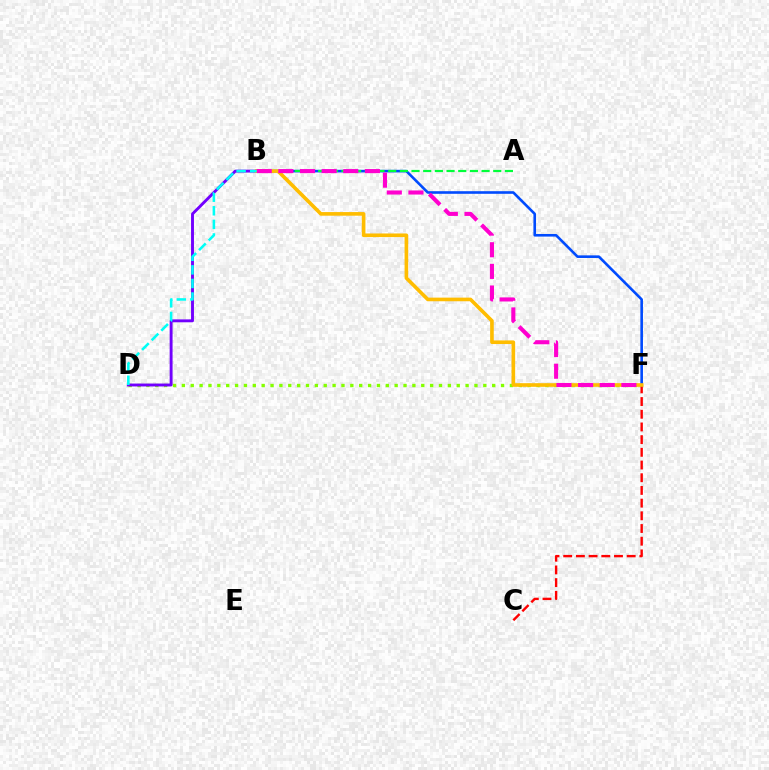{('C', 'F'): [{'color': '#ff0000', 'line_style': 'dashed', 'thickness': 1.72}], ('D', 'F'): [{'color': '#84ff00', 'line_style': 'dotted', 'thickness': 2.41}], ('B', 'D'): [{'color': '#7200ff', 'line_style': 'solid', 'thickness': 2.09}, {'color': '#00fff6', 'line_style': 'dashed', 'thickness': 1.85}], ('B', 'F'): [{'color': '#004bff', 'line_style': 'solid', 'thickness': 1.88}, {'color': '#ffbd00', 'line_style': 'solid', 'thickness': 2.61}, {'color': '#ff00cf', 'line_style': 'dashed', 'thickness': 2.94}], ('A', 'B'): [{'color': '#00ff39', 'line_style': 'dashed', 'thickness': 1.59}]}